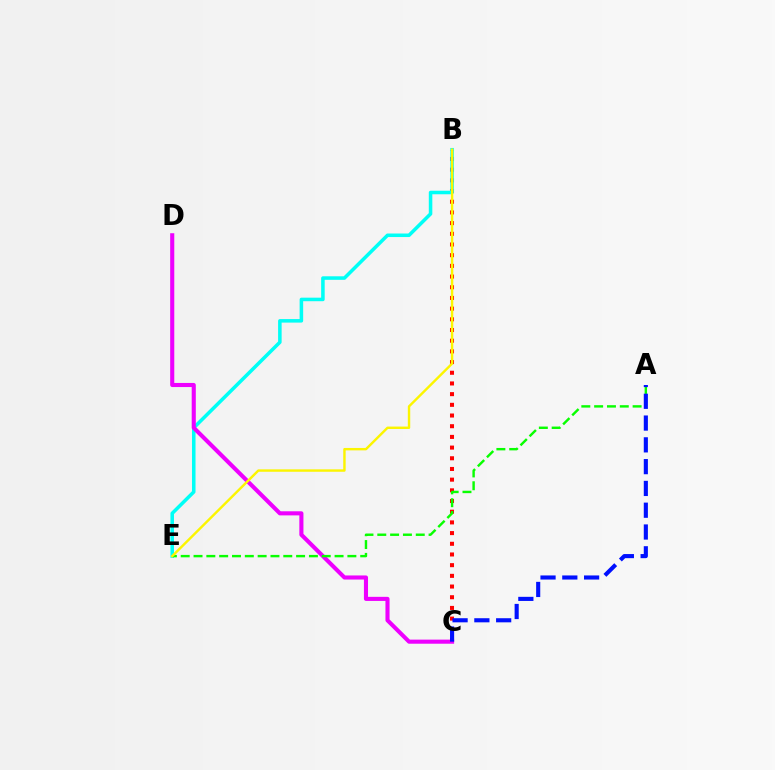{('B', 'C'): [{'color': '#ff0000', 'line_style': 'dotted', 'thickness': 2.9}], ('B', 'E'): [{'color': '#00fff6', 'line_style': 'solid', 'thickness': 2.54}, {'color': '#fcf500', 'line_style': 'solid', 'thickness': 1.74}], ('C', 'D'): [{'color': '#ee00ff', 'line_style': 'solid', 'thickness': 2.95}], ('A', 'E'): [{'color': '#08ff00', 'line_style': 'dashed', 'thickness': 1.74}], ('A', 'C'): [{'color': '#0010ff', 'line_style': 'dashed', 'thickness': 2.96}]}